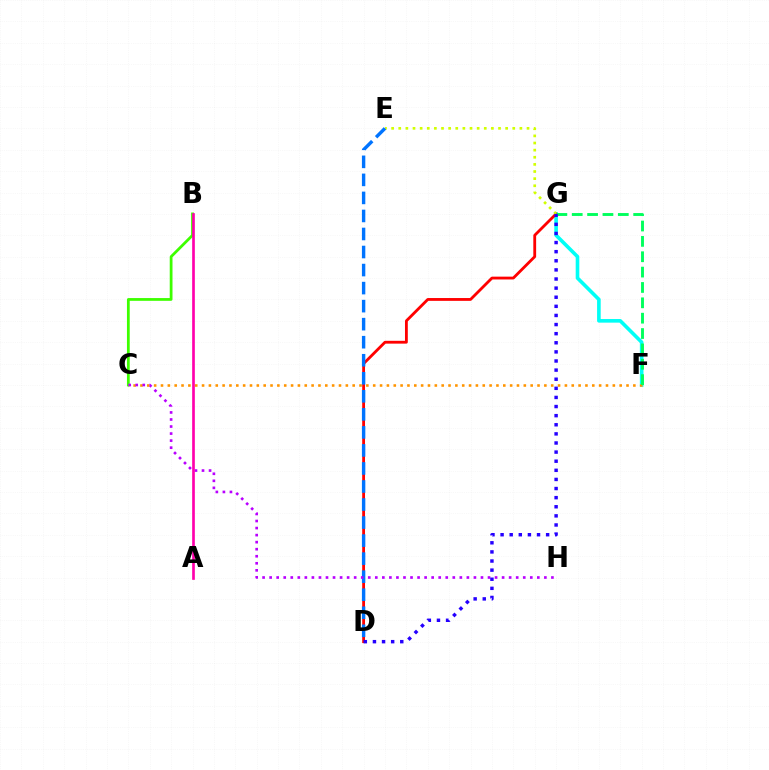{('F', 'G'): [{'color': '#00fff6', 'line_style': 'solid', 'thickness': 2.61}, {'color': '#00ff5c', 'line_style': 'dashed', 'thickness': 2.09}], ('D', 'G'): [{'color': '#ff0000', 'line_style': 'solid', 'thickness': 2.03}, {'color': '#2500ff', 'line_style': 'dotted', 'thickness': 2.48}], ('C', 'F'): [{'color': '#ff9400', 'line_style': 'dotted', 'thickness': 1.86}], ('B', 'C'): [{'color': '#3dff00', 'line_style': 'solid', 'thickness': 1.99}], ('E', 'G'): [{'color': '#d1ff00', 'line_style': 'dotted', 'thickness': 1.94}], ('D', 'E'): [{'color': '#0074ff', 'line_style': 'dashed', 'thickness': 2.45}], ('C', 'H'): [{'color': '#b900ff', 'line_style': 'dotted', 'thickness': 1.91}], ('A', 'B'): [{'color': '#ff00ac', 'line_style': 'solid', 'thickness': 1.93}]}